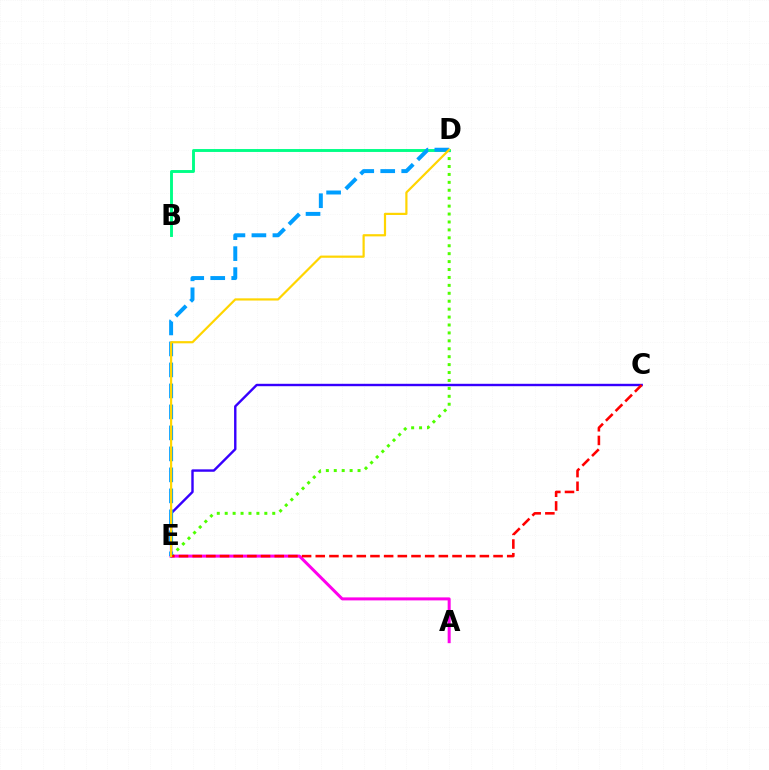{('A', 'E'): [{'color': '#ff00ed', 'line_style': 'solid', 'thickness': 2.16}], ('D', 'E'): [{'color': '#4fff00', 'line_style': 'dotted', 'thickness': 2.15}, {'color': '#009eff', 'line_style': 'dashed', 'thickness': 2.85}, {'color': '#ffd500', 'line_style': 'solid', 'thickness': 1.58}], ('C', 'E'): [{'color': '#3700ff', 'line_style': 'solid', 'thickness': 1.73}, {'color': '#ff0000', 'line_style': 'dashed', 'thickness': 1.86}], ('B', 'D'): [{'color': '#00ff86', 'line_style': 'solid', 'thickness': 2.08}]}